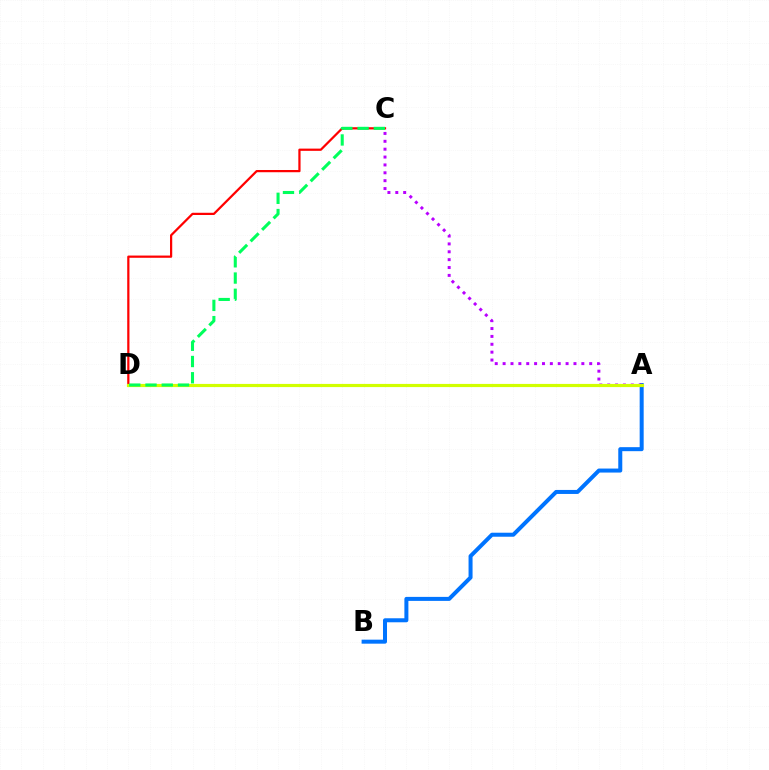{('A', 'B'): [{'color': '#0074ff', 'line_style': 'solid', 'thickness': 2.89}], ('C', 'D'): [{'color': '#ff0000', 'line_style': 'solid', 'thickness': 1.61}, {'color': '#00ff5c', 'line_style': 'dashed', 'thickness': 2.21}], ('A', 'C'): [{'color': '#b900ff', 'line_style': 'dotted', 'thickness': 2.14}], ('A', 'D'): [{'color': '#d1ff00', 'line_style': 'solid', 'thickness': 2.28}]}